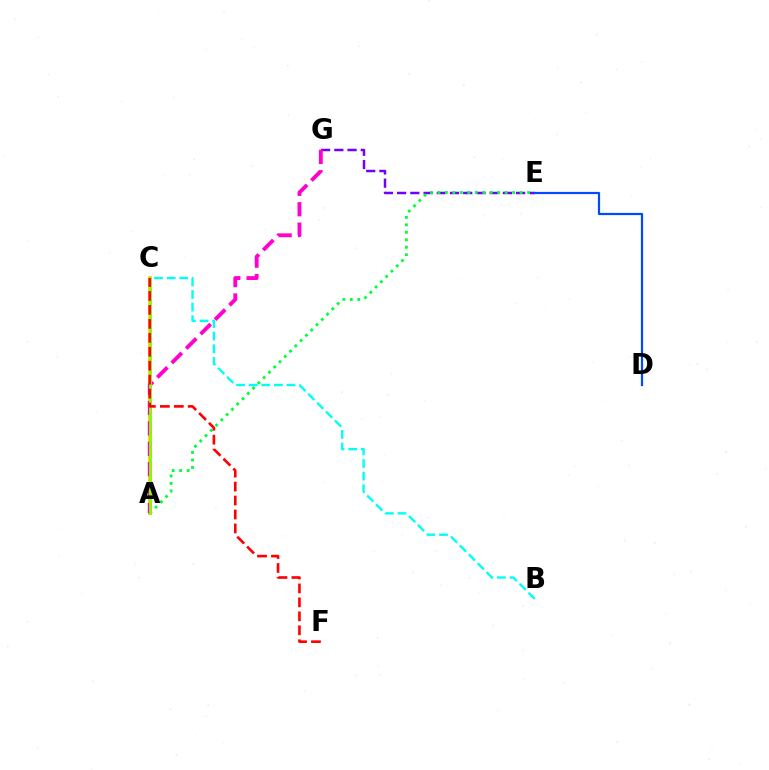{('E', 'G'): [{'color': '#7200ff', 'line_style': 'dashed', 'thickness': 1.8}], ('B', 'C'): [{'color': '#00fff6', 'line_style': 'dashed', 'thickness': 1.71}], ('A', 'E'): [{'color': '#00ff39', 'line_style': 'dotted', 'thickness': 2.03}], ('A', 'C'): [{'color': '#ffbd00', 'line_style': 'solid', 'thickness': 2.57}, {'color': '#84ff00', 'line_style': 'solid', 'thickness': 2.02}], ('D', 'E'): [{'color': '#004bff', 'line_style': 'solid', 'thickness': 1.59}], ('A', 'G'): [{'color': '#ff00cf', 'line_style': 'dashed', 'thickness': 2.77}], ('C', 'F'): [{'color': '#ff0000', 'line_style': 'dashed', 'thickness': 1.9}]}